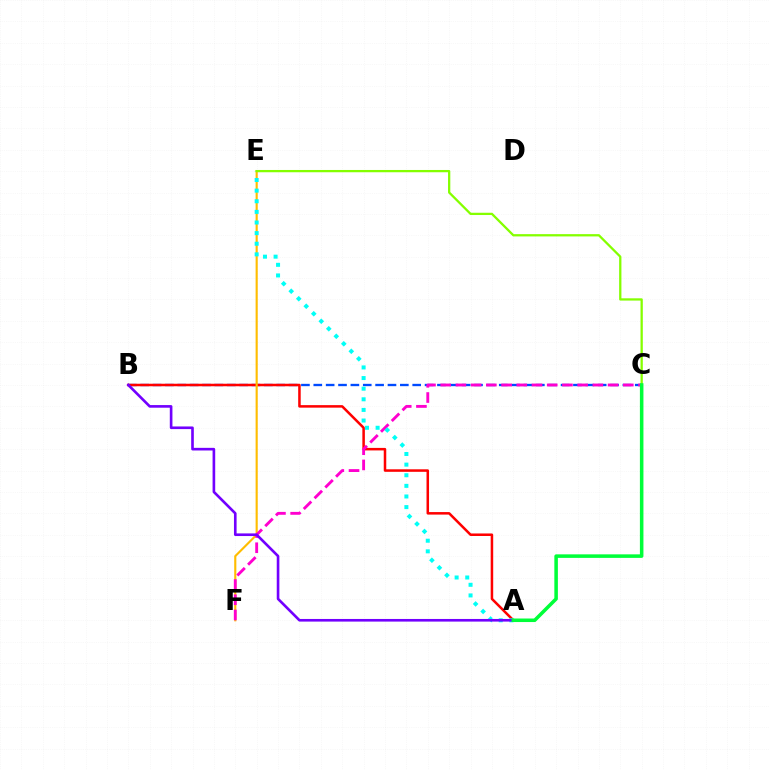{('B', 'C'): [{'color': '#004bff', 'line_style': 'dashed', 'thickness': 1.68}], ('A', 'B'): [{'color': '#ff0000', 'line_style': 'solid', 'thickness': 1.82}, {'color': '#7200ff', 'line_style': 'solid', 'thickness': 1.9}], ('E', 'F'): [{'color': '#ffbd00', 'line_style': 'solid', 'thickness': 1.53}], ('C', 'F'): [{'color': '#ff00cf', 'line_style': 'dashed', 'thickness': 2.07}], ('A', 'E'): [{'color': '#00fff6', 'line_style': 'dotted', 'thickness': 2.89}], ('C', 'E'): [{'color': '#84ff00', 'line_style': 'solid', 'thickness': 1.64}], ('A', 'C'): [{'color': '#00ff39', 'line_style': 'solid', 'thickness': 2.55}]}